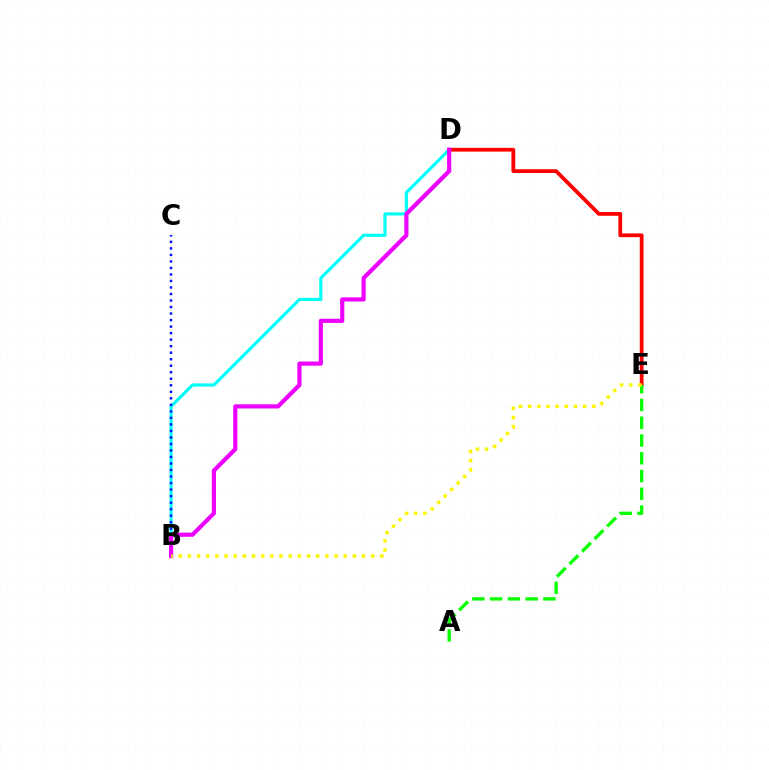{('D', 'E'): [{'color': '#ff0000', 'line_style': 'solid', 'thickness': 2.72}], ('B', 'D'): [{'color': '#00fff6', 'line_style': 'solid', 'thickness': 2.26}, {'color': '#ee00ff', 'line_style': 'solid', 'thickness': 3.0}], ('B', 'C'): [{'color': '#0010ff', 'line_style': 'dotted', 'thickness': 1.77}], ('A', 'E'): [{'color': '#08ff00', 'line_style': 'dashed', 'thickness': 2.41}], ('B', 'E'): [{'color': '#fcf500', 'line_style': 'dotted', 'thickness': 2.49}]}